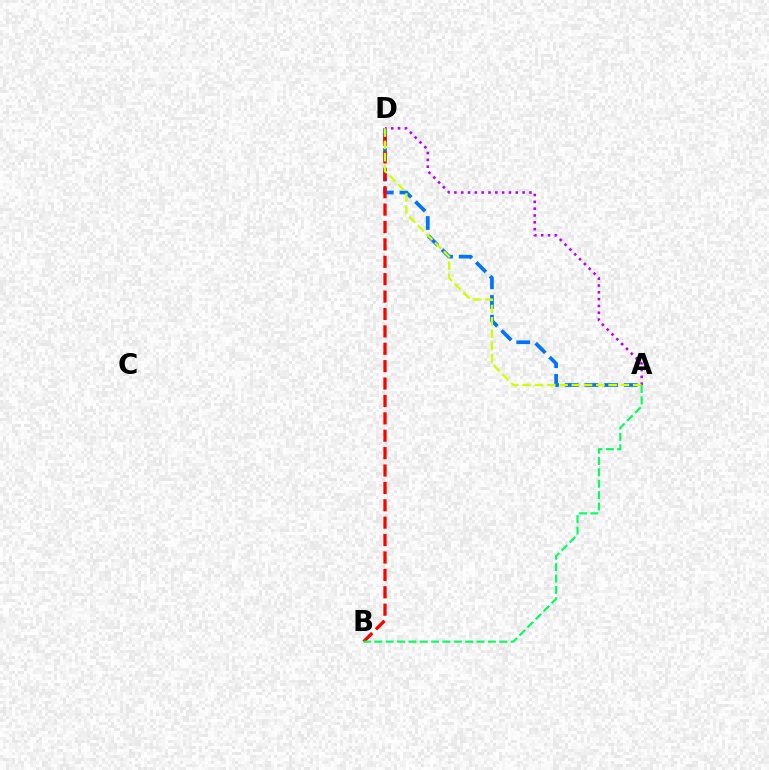{('A', 'D'): [{'color': '#0074ff', 'line_style': 'dashed', 'thickness': 2.67}, {'color': '#b900ff', 'line_style': 'dotted', 'thickness': 1.85}, {'color': '#d1ff00', 'line_style': 'dashed', 'thickness': 1.67}], ('B', 'D'): [{'color': '#ff0000', 'line_style': 'dashed', 'thickness': 2.36}], ('A', 'B'): [{'color': '#00ff5c', 'line_style': 'dashed', 'thickness': 1.54}]}